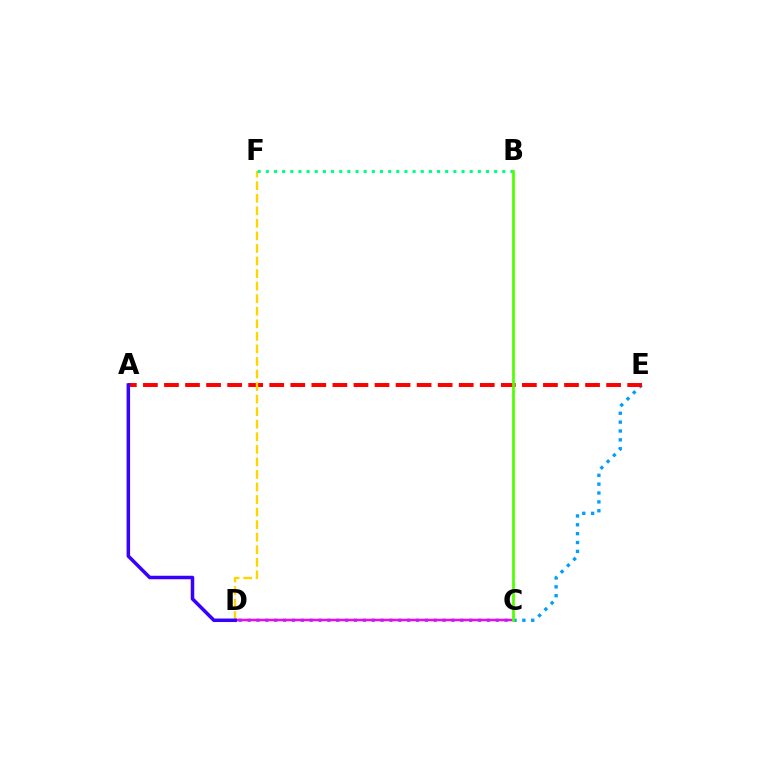{('D', 'E'): [{'color': '#009eff', 'line_style': 'dotted', 'thickness': 2.41}], ('A', 'E'): [{'color': '#ff0000', 'line_style': 'dashed', 'thickness': 2.86}], ('C', 'D'): [{'color': '#ff00ed', 'line_style': 'solid', 'thickness': 1.78}], ('D', 'F'): [{'color': '#ffd500', 'line_style': 'dashed', 'thickness': 1.71}], ('A', 'D'): [{'color': '#3700ff', 'line_style': 'solid', 'thickness': 2.52}], ('B', 'F'): [{'color': '#00ff86', 'line_style': 'dotted', 'thickness': 2.22}], ('B', 'C'): [{'color': '#4fff00', 'line_style': 'solid', 'thickness': 1.97}]}